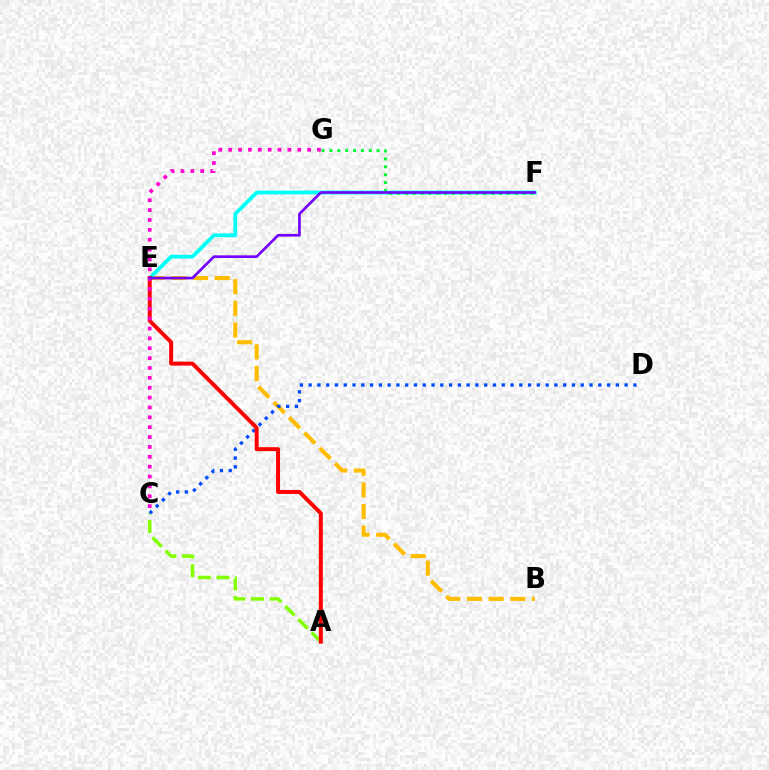{('A', 'C'): [{'color': '#84ff00', 'line_style': 'dashed', 'thickness': 2.53}], ('B', 'E'): [{'color': '#ffbd00', 'line_style': 'dashed', 'thickness': 2.94}], ('E', 'F'): [{'color': '#00fff6', 'line_style': 'solid', 'thickness': 2.74}, {'color': '#7200ff', 'line_style': 'solid', 'thickness': 1.9}], ('C', 'D'): [{'color': '#004bff', 'line_style': 'dotted', 'thickness': 2.38}], ('A', 'E'): [{'color': '#ff0000', 'line_style': 'solid', 'thickness': 2.85}], ('C', 'G'): [{'color': '#ff00cf', 'line_style': 'dotted', 'thickness': 2.68}], ('F', 'G'): [{'color': '#00ff39', 'line_style': 'dotted', 'thickness': 2.14}]}